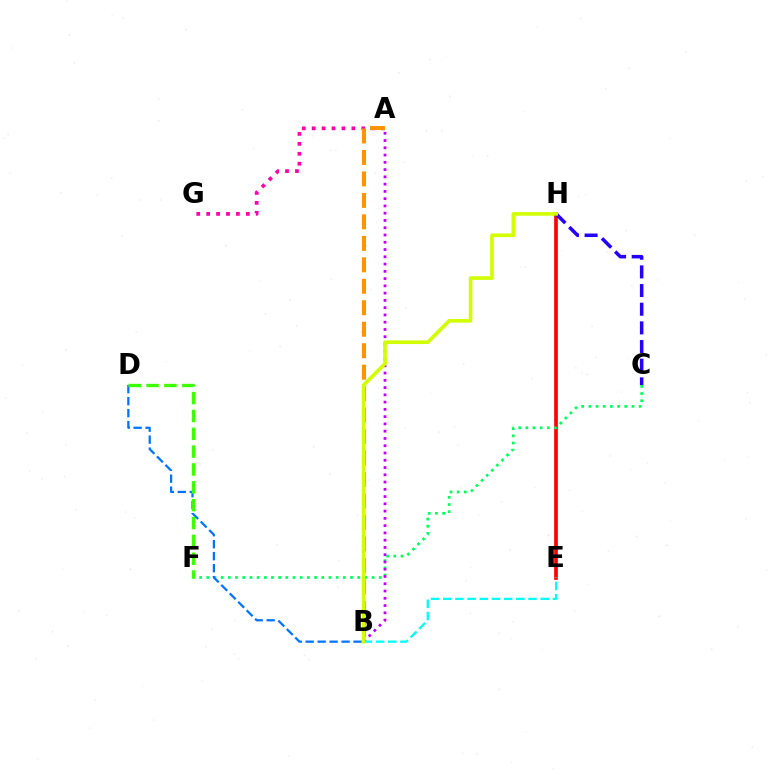{('E', 'H'): [{'color': '#ff0000', 'line_style': 'solid', 'thickness': 2.65}], ('C', 'F'): [{'color': '#00ff5c', 'line_style': 'dotted', 'thickness': 1.95}], ('B', 'D'): [{'color': '#0074ff', 'line_style': 'dashed', 'thickness': 1.63}], ('A', 'B'): [{'color': '#b900ff', 'line_style': 'dotted', 'thickness': 1.97}, {'color': '#ff9400', 'line_style': 'dashed', 'thickness': 2.92}], ('A', 'G'): [{'color': '#ff00ac', 'line_style': 'dotted', 'thickness': 2.7}], ('D', 'F'): [{'color': '#3dff00', 'line_style': 'dashed', 'thickness': 2.42}], ('C', 'H'): [{'color': '#2500ff', 'line_style': 'dashed', 'thickness': 2.54}], ('B', 'E'): [{'color': '#00fff6', 'line_style': 'dashed', 'thickness': 1.65}], ('B', 'H'): [{'color': '#d1ff00', 'line_style': 'solid', 'thickness': 2.61}]}